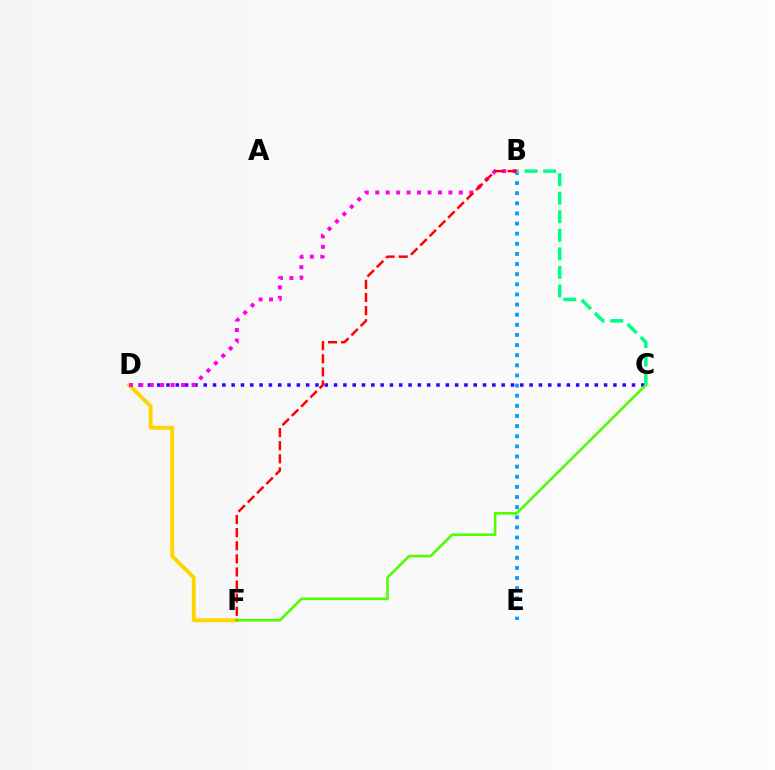{('C', 'D'): [{'color': '#3700ff', 'line_style': 'dotted', 'thickness': 2.53}], ('B', 'E'): [{'color': '#009eff', 'line_style': 'dotted', 'thickness': 2.75}], ('D', 'F'): [{'color': '#ffd500', 'line_style': 'solid', 'thickness': 2.8}], ('B', 'D'): [{'color': '#ff00ed', 'line_style': 'dotted', 'thickness': 2.84}], ('C', 'F'): [{'color': '#4fff00', 'line_style': 'solid', 'thickness': 1.89}], ('B', 'C'): [{'color': '#00ff86', 'line_style': 'dashed', 'thickness': 2.52}], ('B', 'F'): [{'color': '#ff0000', 'line_style': 'dashed', 'thickness': 1.78}]}